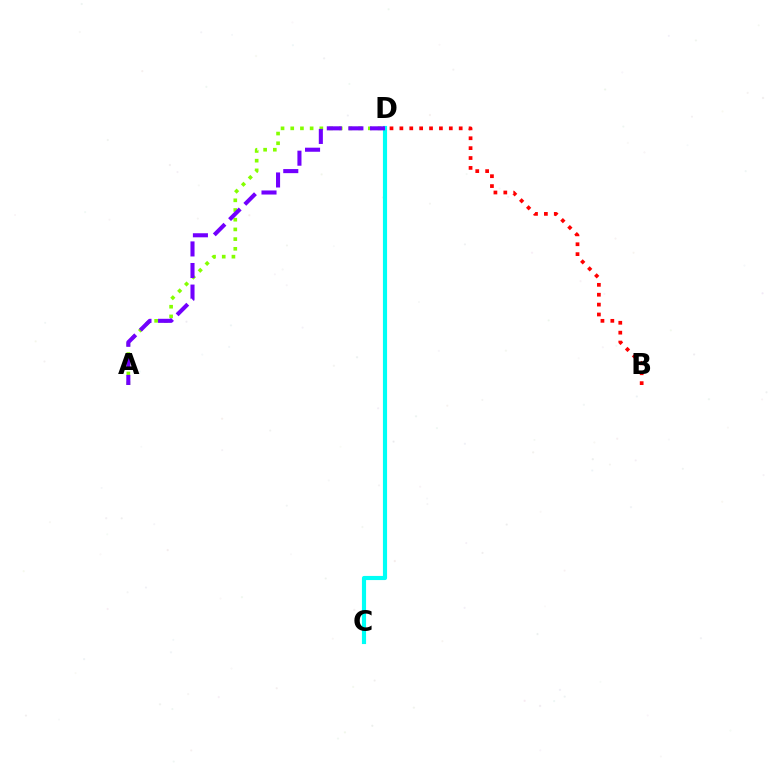{('A', 'D'): [{'color': '#84ff00', 'line_style': 'dotted', 'thickness': 2.64}, {'color': '#7200ff', 'line_style': 'dashed', 'thickness': 2.93}], ('C', 'D'): [{'color': '#00fff6', 'line_style': 'solid', 'thickness': 2.98}], ('B', 'D'): [{'color': '#ff0000', 'line_style': 'dotted', 'thickness': 2.69}]}